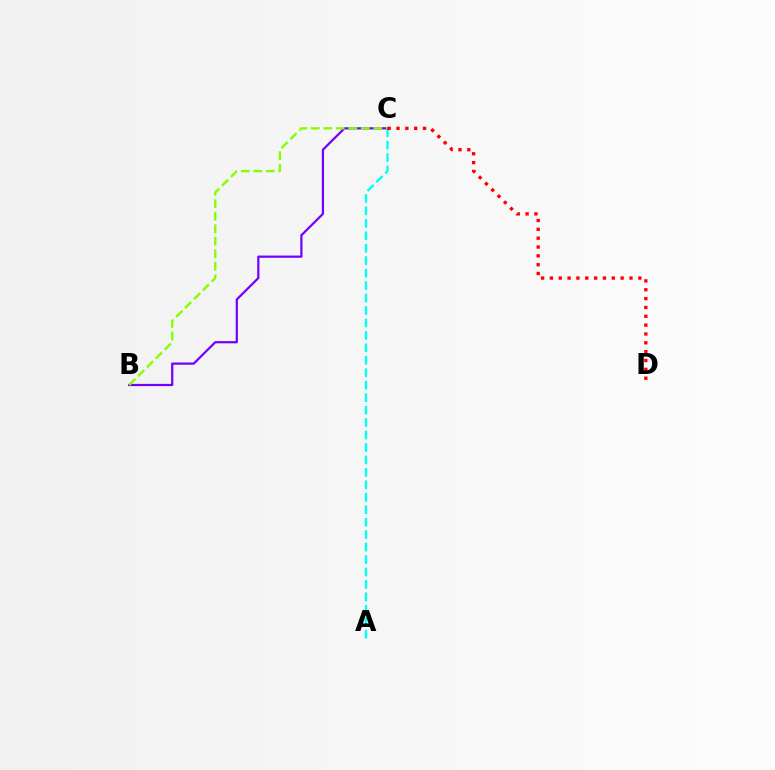{('A', 'C'): [{'color': '#00fff6', 'line_style': 'dashed', 'thickness': 1.69}], ('B', 'C'): [{'color': '#7200ff', 'line_style': 'solid', 'thickness': 1.6}, {'color': '#84ff00', 'line_style': 'dashed', 'thickness': 1.7}], ('C', 'D'): [{'color': '#ff0000', 'line_style': 'dotted', 'thickness': 2.4}]}